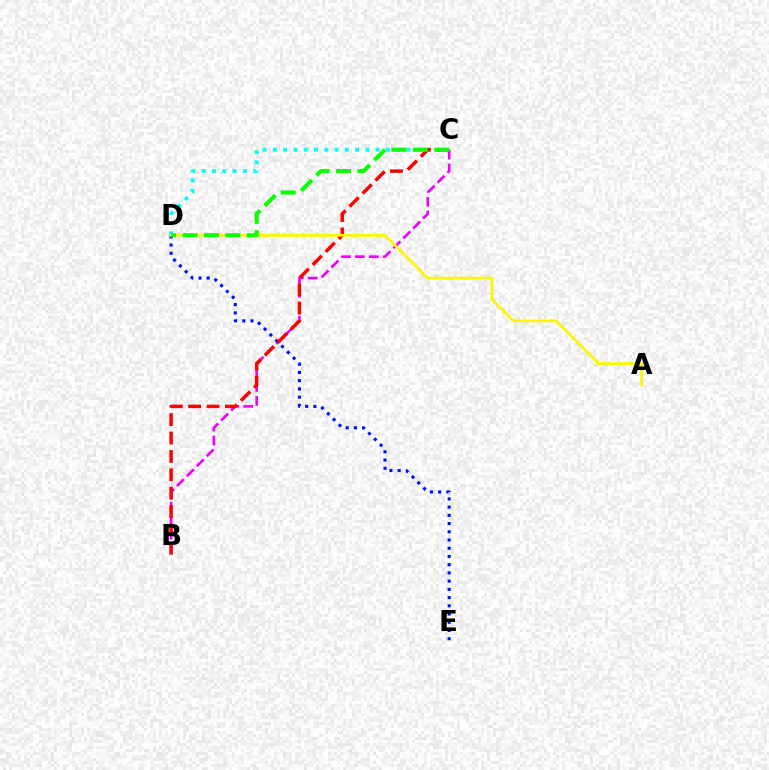{('B', 'C'): [{'color': '#ee00ff', 'line_style': 'dashed', 'thickness': 1.9}, {'color': '#ff0000', 'line_style': 'dashed', 'thickness': 2.5}], ('D', 'E'): [{'color': '#0010ff', 'line_style': 'dotted', 'thickness': 2.23}], ('C', 'D'): [{'color': '#00fff6', 'line_style': 'dotted', 'thickness': 2.79}, {'color': '#08ff00', 'line_style': 'dashed', 'thickness': 2.91}], ('A', 'D'): [{'color': '#fcf500', 'line_style': 'solid', 'thickness': 1.93}]}